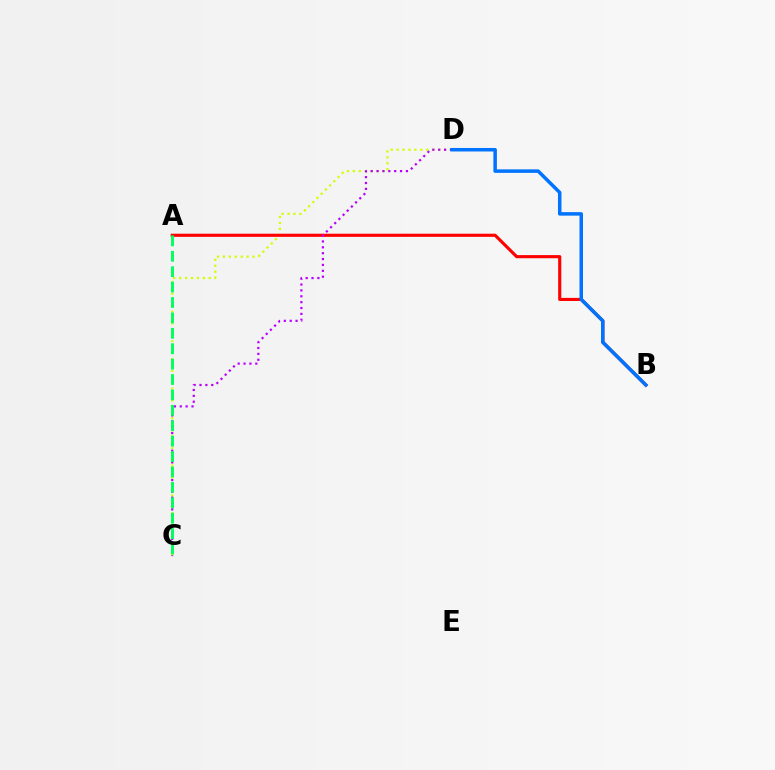{('C', 'D'): [{'color': '#d1ff00', 'line_style': 'dotted', 'thickness': 1.61}, {'color': '#b900ff', 'line_style': 'dotted', 'thickness': 1.6}], ('A', 'B'): [{'color': '#ff0000', 'line_style': 'solid', 'thickness': 2.25}], ('A', 'C'): [{'color': '#00ff5c', 'line_style': 'dashed', 'thickness': 2.09}], ('B', 'D'): [{'color': '#0074ff', 'line_style': 'solid', 'thickness': 2.53}]}